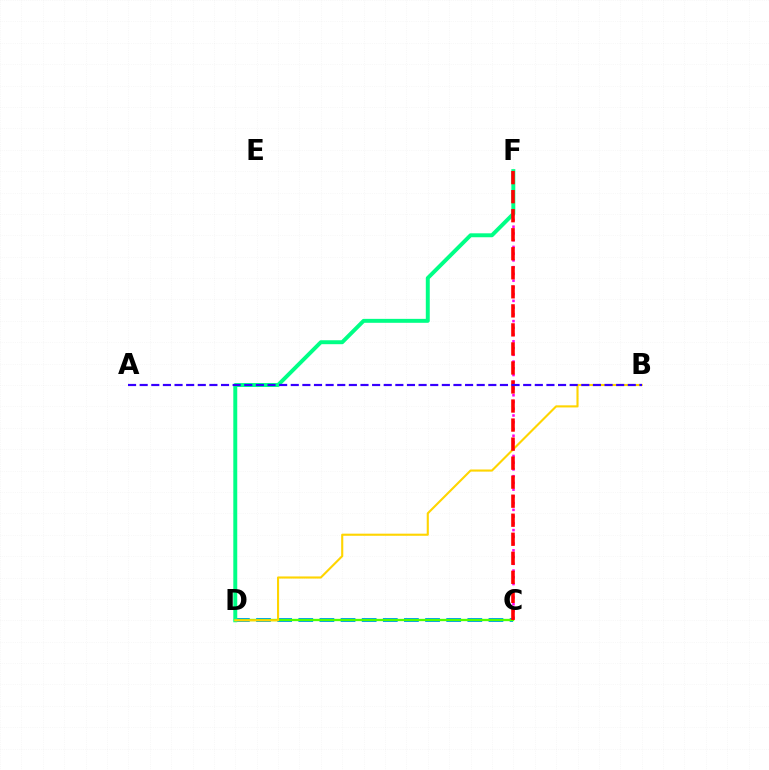{('C', 'D'): [{'color': '#009eff', 'line_style': 'dashed', 'thickness': 2.87}, {'color': '#4fff00', 'line_style': 'solid', 'thickness': 1.67}], ('C', 'F'): [{'color': '#ff00ed', 'line_style': 'dotted', 'thickness': 1.83}, {'color': '#ff0000', 'line_style': 'dashed', 'thickness': 2.59}], ('D', 'F'): [{'color': '#00ff86', 'line_style': 'solid', 'thickness': 2.84}], ('B', 'D'): [{'color': '#ffd500', 'line_style': 'solid', 'thickness': 1.52}], ('A', 'B'): [{'color': '#3700ff', 'line_style': 'dashed', 'thickness': 1.58}]}